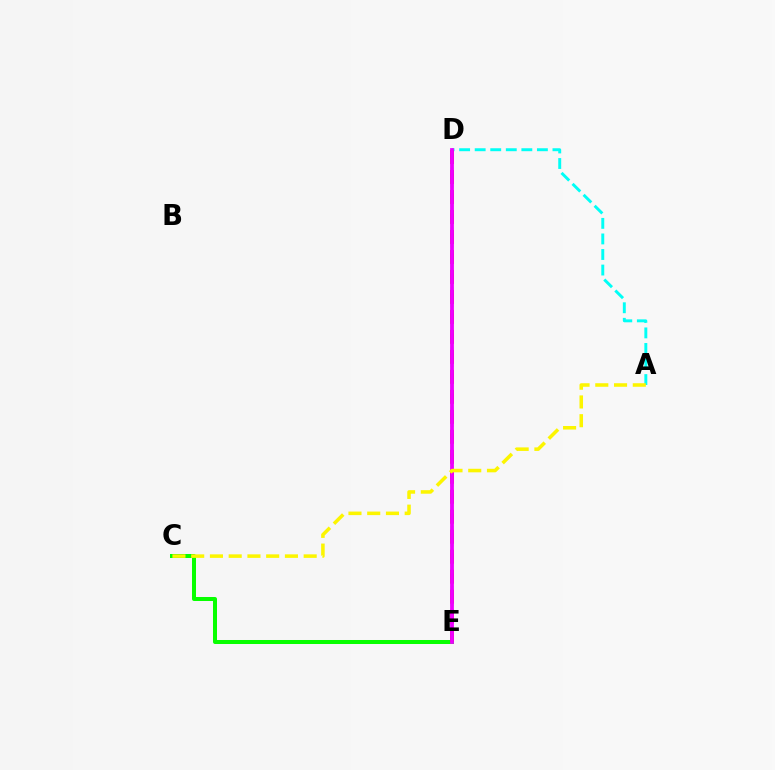{('A', 'D'): [{'color': '#00fff6', 'line_style': 'dashed', 'thickness': 2.11}], ('D', 'E'): [{'color': '#0010ff', 'line_style': 'dashed', 'thickness': 1.62}, {'color': '#ff0000', 'line_style': 'dashed', 'thickness': 2.72}, {'color': '#ee00ff', 'line_style': 'solid', 'thickness': 2.72}], ('C', 'E'): [{'color': '#08ff00', 'line_style': 'solid', 'thickness': 2.89}], ('A', 'C'): [{'color': '#fcf500', 'line_style': 'dashed', 'thickness': 2.55}]}